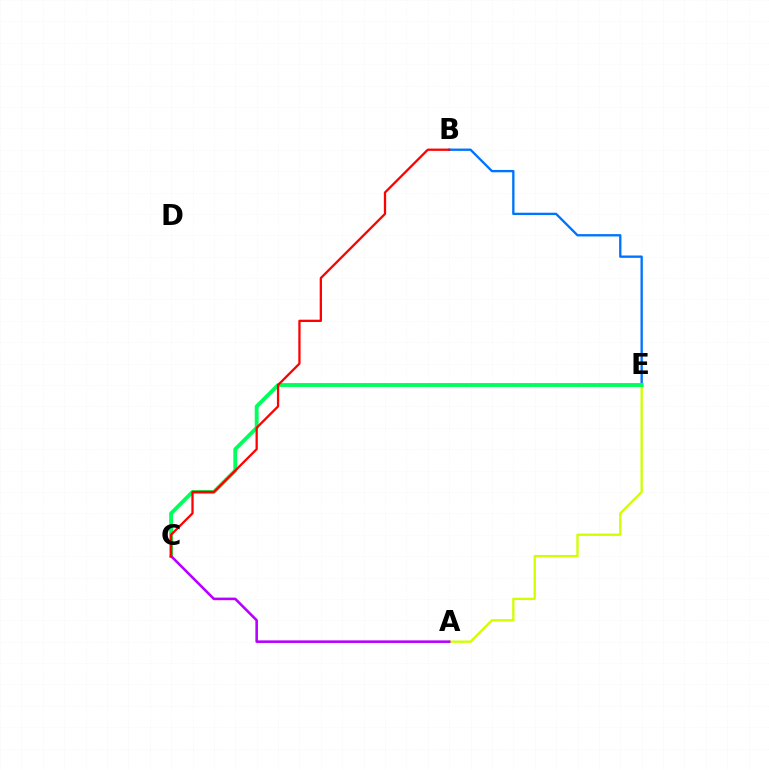{('B', 'E'): [{'color': '#0074ff', 'line_style': 'solid', 'thickness': 1.69}], ('A', 'E'): [{'color': '#d1ff00', 'line_style': 'solid', 'thickness': 1.68}], ('C', 'E'): [{'color': '#00ff5c', 'line_style': 'solid', 'thickness': 2.78}], ('A', 'C'): [{'color': '#b900ff', 'line_style': 'solid', 'thickness': 1.86}], ('B', 'C'): [{'color': '#ff0000', 'line_style': 'solid', 'thickness': 1.64}]}